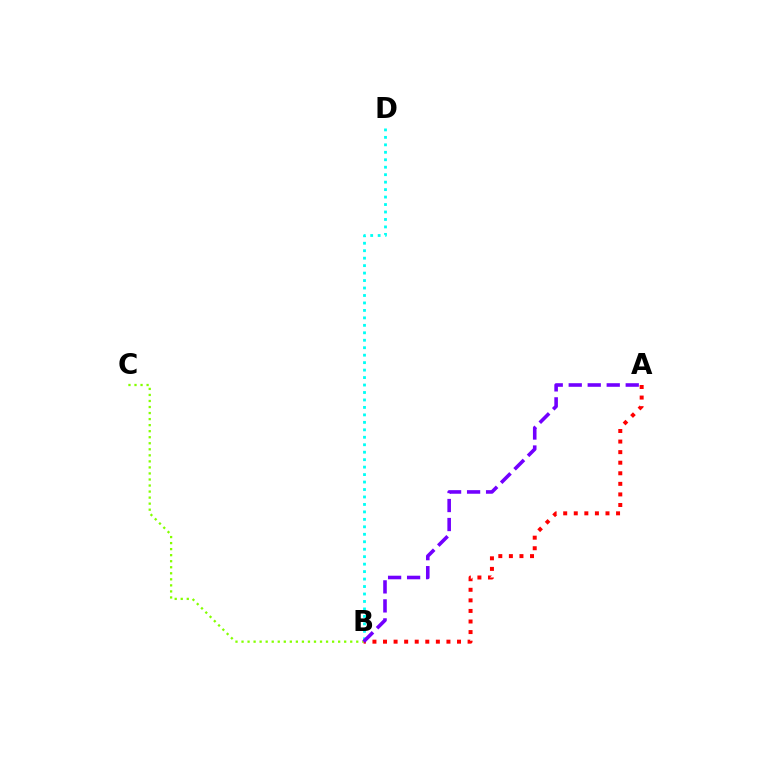{('B', 'C'): [{'color': '#84ff00', 'line_style': 'dotted', 'thickness': 1.64}], ('A', 'B'): [{'color': '#ff0000', 'line_style': 'dotted', 'thickness': 2.87}, {'color': '#7200ff', 'line_style': 'dashed', 'thickness': 2.58}], ('B', 'D'): [{'color': '#00fff6', 'line_style': 'dotted', 'thickness': 2.03}]}